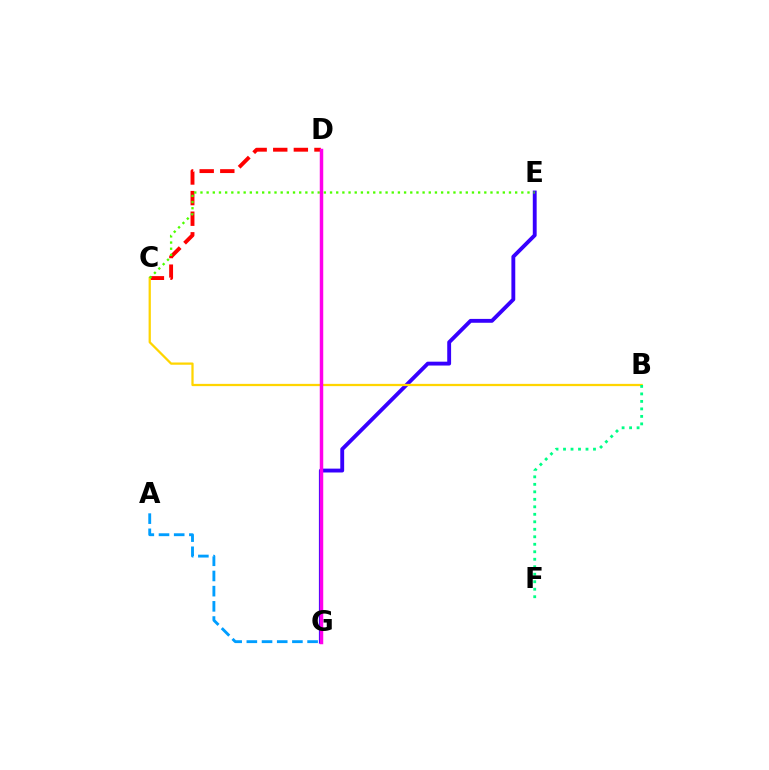{('E', 'G'): [{'color': '#3700ff', 'line_style': 'solid', 'thickness': 2.78}], ('C', 'D'): [{'color': '#ff0000', 'line_style': 'dashed', 'thickness': 2.8}], ('B', 'C'): [{'color': '#ffd500', 'line_style': 'solid', 'thickness': 1.63}], ('A', 'G'): [{'color': '#009eff', 'line_style': 'dashed', 'thickness': 2.06}], ('B', 'F'): [{'color': '#00ff86', 'line_style': 'dotted', 'thickness': 2.04}], ('C', 'E'): [{'color': '#4fff00', 'line_style': 'dotted', 'thickness': 1.68}], ('D', 'G'): [{'color': '#ff00ed', 'line_style': 'solid', 'thickness': 2.5}]}